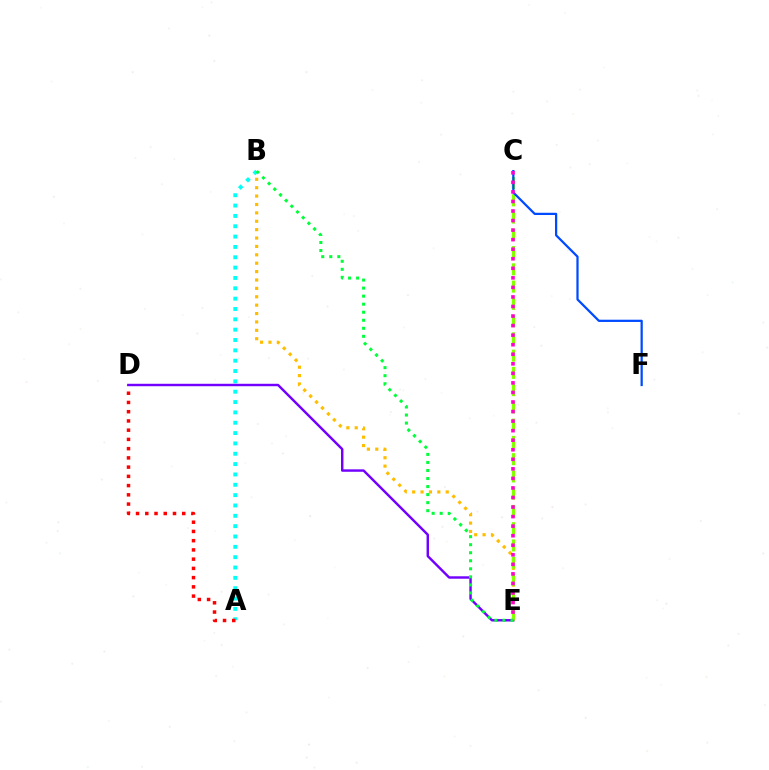{('B', 'E'): [{'color': '#ffbd00', 'line_style': 'dotted', 'thickness': 2.28}, {'color': '#00ff39', 'line_style': 'dotted', 'thickness': 2.18}], ('A', 'B'): [{'color': '#00fff6', 'line_style': 'dotted', 'thickness': 2.81}], ('A', 'D'): [{'color': '#ff0000', 'line_style': 'dotted', 'thickness': 2.51}], ('D', 'E'): [{'color': '#7200ff', 'line_style': 'solid', 'thickness': 1.76}], ('C', 'E'): [{'color': '#84ff00', 'line_style': 'dashed', 'thickness': 2.34}, {'color': '#ff00cf', 'line_style': 'dotted', 'thickness': 2.59}], ('C', 'F'): [{'color': '#004bff', 'line_style': 'solid', 'thickness': 1.62}]}